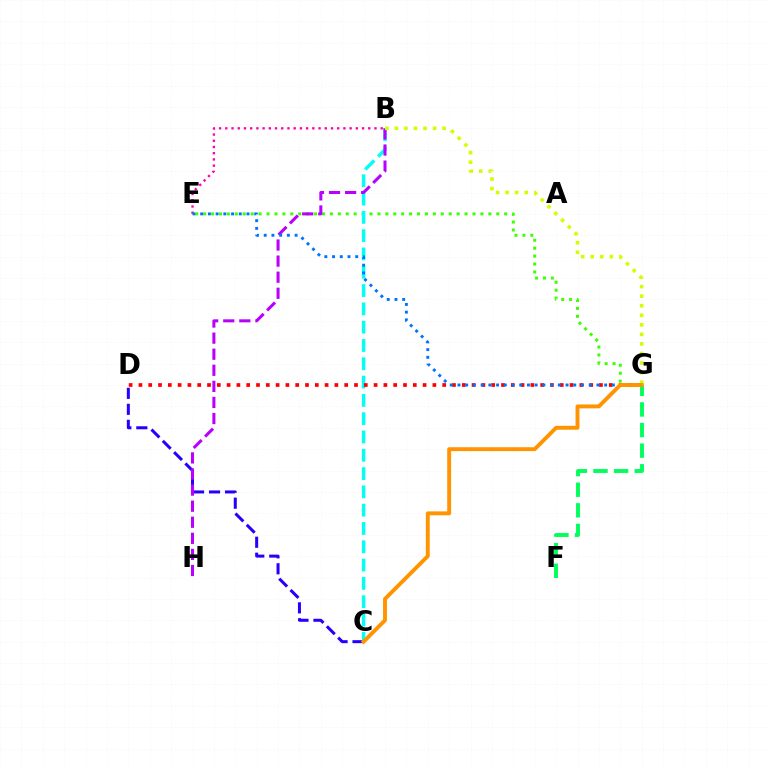{('E', 'G'): [{'color': '#3dff00', 'line_style': 'dotted', 'thickness': 2.15}, {'color': '#0074ff', 'line_style': 'dotted', 'thickness': 2.1}], ('F', 'G'): [{'color': '#00ff5c', 'line_style': 'dashed', 'thickness': 2.8}], ('C', 'D'): [{'color': '#2500ff', 'line_style': 'dashed', 'thickness': 2.17}], ('B', 'C'): [{'color': '#00fff6', 'line_style': 'dashed', 'thickness': 2.49}], ('B', 'E'): [{'color': '#ff00ac', 'line_style': 'dotted', 'thickness': 1.69}], ('B', 'H'): [{'color': '#b900ff', 'line_style': 'dashed', 'thickness': 2.18}], ('D', 'G'): [{'color': '#ff0000', 'line_style': 'dotted', 'thickness': 2.66}], ('B', 'G'): [{'color': '#d1ff00', 'line_style': 'dotted', 'thickness': 2.6}], ('C', 'G'): [{'color': '#ff9400', 'line_style': 'solid', 'thickness': 2.81}]}